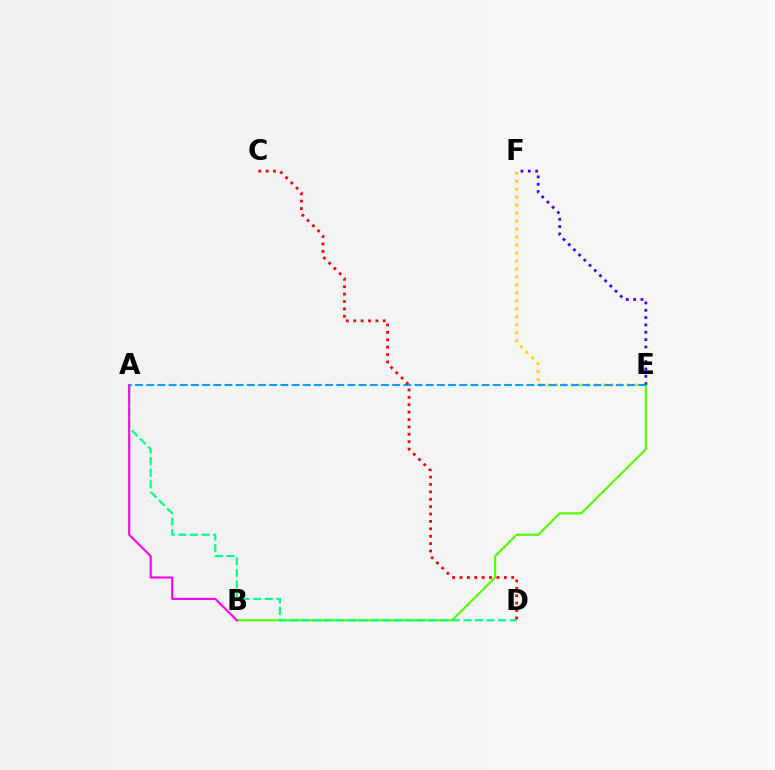{('B', 'E'): [{'color': '#4fff00', 'line_style': 'solid', 'thickness': 1.51}], ('A', 'D'): [{'color': '#00ff86', 'line_style': 'dashed', 'thickness': 1.57}], ('A', 'B'): [{'color': '#ff00ed', 'line_style': 'solid', 'thickness': 1.51}], ('E', 'F'): [{'color': '#3700ff', 'line_style': 'dotted', 'thickness': 1.99}, {'color': '#ffd500', 'line_style': 'dotted', 'thickness': 2.17}], ('A', 'E'): [{'color': '#009eff', 'line_style': 'dashed', 'thickness': 1.52}], ('C', 'D'): [{'color': '#ff0000', 'line_style': 'dotted', 'thickness': 2.01}]}